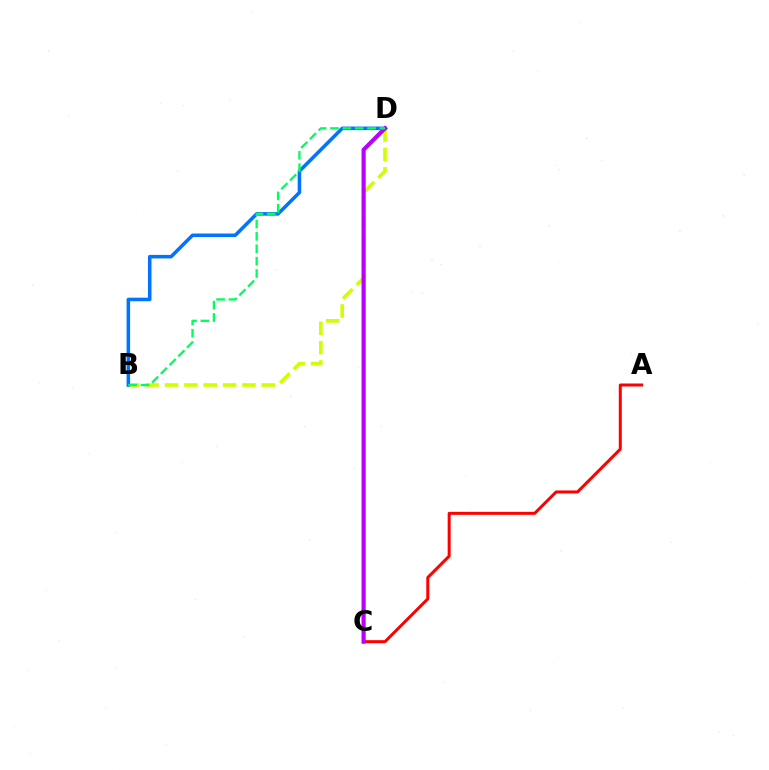{('B', 'D'): [{'color': '#d1ff00', 'line_style': 'dashed', 'thickness': 2.63}, {'color': '#0074ff', 'line_style': 'solid', 'thickness': 2.55}, {'color': '#00ff5c', 'line_style': 'dashed', 'thickness': 1.68}], ('A', 'C'): [{'color': '#ff0000', 'line_style': 'solid', 'thickness': 2.16}], ('C', 'D'): [{'color': '#b900ff', 'line_style': 'solid', 'thickness': 2.98}]}